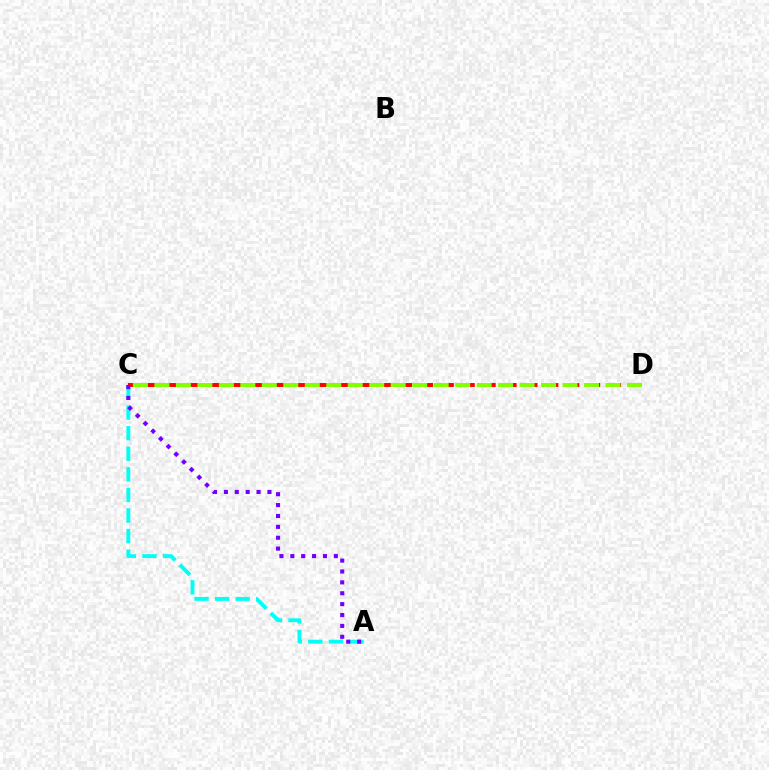{('A', 'C'): [{'color': '#00fff6', 'line_style': 'dashed', 'thickness': 2.8}, {'color': '#7200ff', 'line_style': 'dotted', 'thickness': 2.96}], ('C', 'D'): [{'color': '#ff0000', 'line_style': 'dashed', 'thickness': 2.84}, {'color': '#84ff00', 'line_style': 'dashed', 'thickness': 2.92}]}